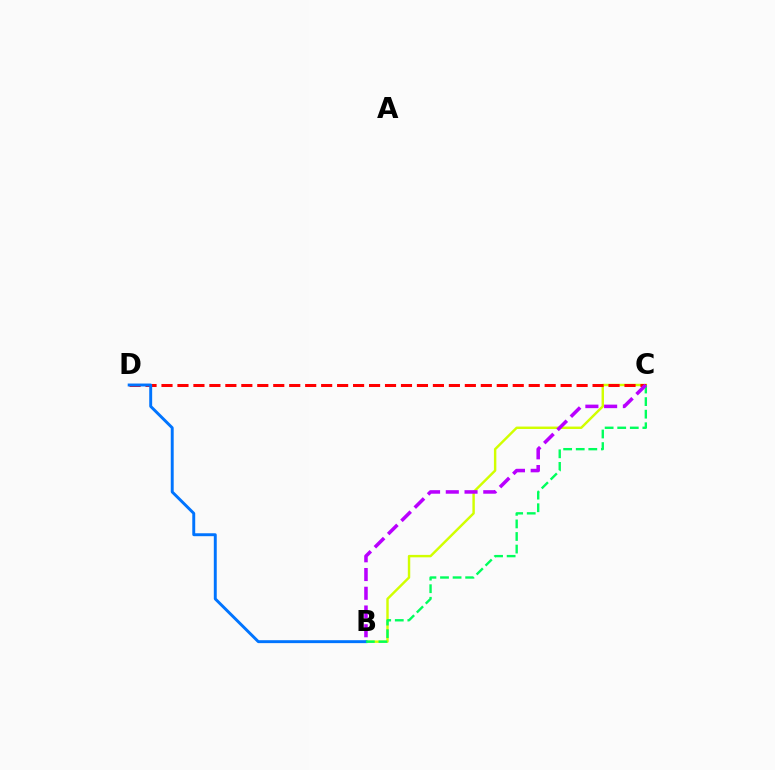{('B', 'C'): [{'color': '#d1ff00', 'line_style': 'solid', 'thickness': 1.75}, {'color': '#00ff5c', 'line_style': 'dashed', 'thickness': 1.71}, {'color': '#b900ff', 'line_style': 'dashed', 'thickness': 2.55}], ('C', 'D'): [{'color': '#ff0000', 'line_style': 'dashed', 'thickness': 2.17}], ('B', 'D'): [{'color': '#0074ff', 'line_style': 'solid', 'thickness': 2.11}]}